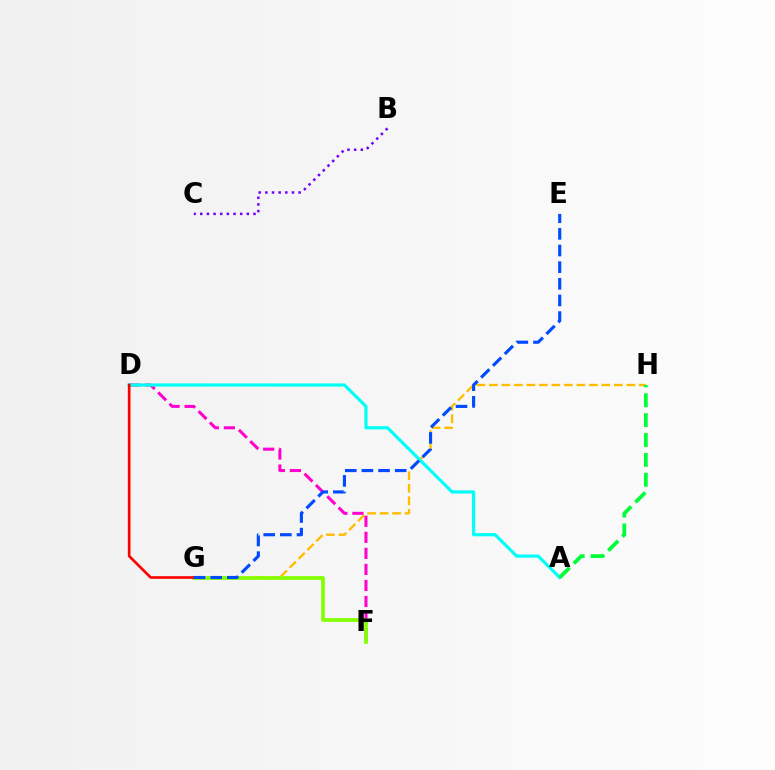{('G', 'H'): [{'color': '#ffbd00', 'line_style': 'dashed', 'thickness': 1.7}], ('D', 'F'): [{'color': '#ff00cf', 'line_style': 'dashed', 'thickness': 2.18}], ('A', 'D'): [{'color': '#00fff6', 'line_style': 'solid', 'thickness': 2.28}], ('A', 'H'): [{'color': '#00ff39', 'line_style': 'dashed', 'thickness': 2.7}], ('F', 'G'): [{'color': '#84ff00', 'line_style': 'solid', 'thickness': 2.65}], ('D', 'G'): [{'color': '#ff0000', 'line_style': 'solid', 'thickness': 1.91}], ('E', 'G'): [{'color': '#004bff', 'line_style': 'dashed', 'thickness': 2.26}], ('B', 'C'): [{'color': '#7200ff', 'line_style': 'dotted', 'thickness': 1.81}]}